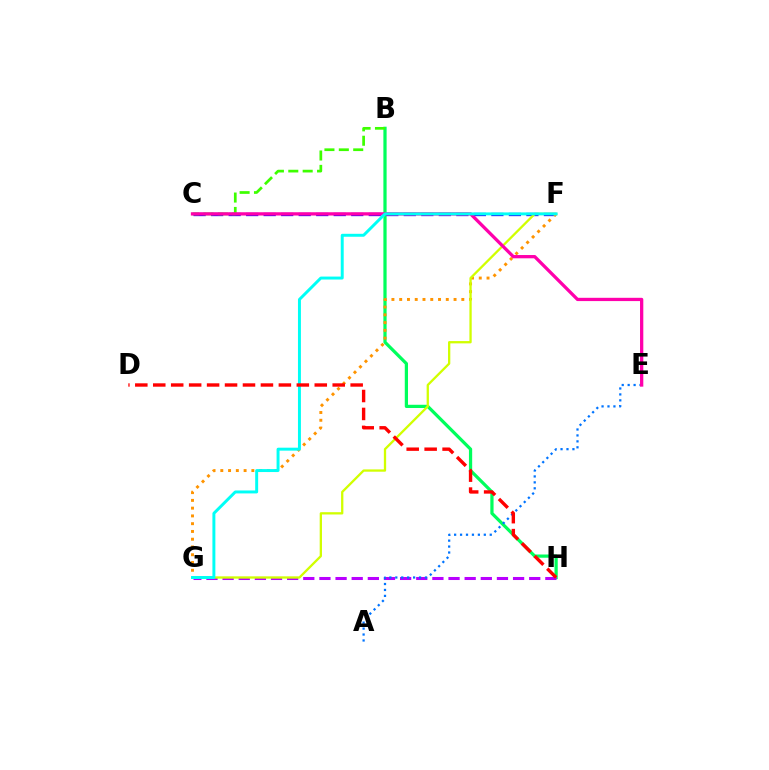{('B', 'H'): [{'color': '#00ff5c', 'line_style': 'solid', 'thickness': 2.33}], ('C', 'F'): [{'color': '#2500ff', 'line_style': 'dashed', 'thickness': 2.38}], ('F', 'G'): [{'color': '#ff9400', 'line_style': 'dotted', 'thickness': 2.11}, {'color': '#d1ff00', 'line_style': 'solid', 'thickness': 1.65}, {'color': '#00fff6', 'line_style': 'solid', 'thickness': 2.13}], ('B', 'C'): [{'color': '#3dff00', 'line_style': 'dashed', 'thickness': 1.95}], ('G', 'H'): [{'color': '#b900ff', 'line_style': 'dashed', 'thickness': 2.19}], ('A', 'E'): [{'color': '#0074ff', 'line_style': 'dotted', 'thickness': 1.61}], ('C', 'E'): [{'color': '#ff00ac', 'line_style': 'solid', 'thickness': 2.36}], ('D', 'H'): [{'color': '#ff0000', 'line_style': 'dashed', 'thickness': 2.44}]}